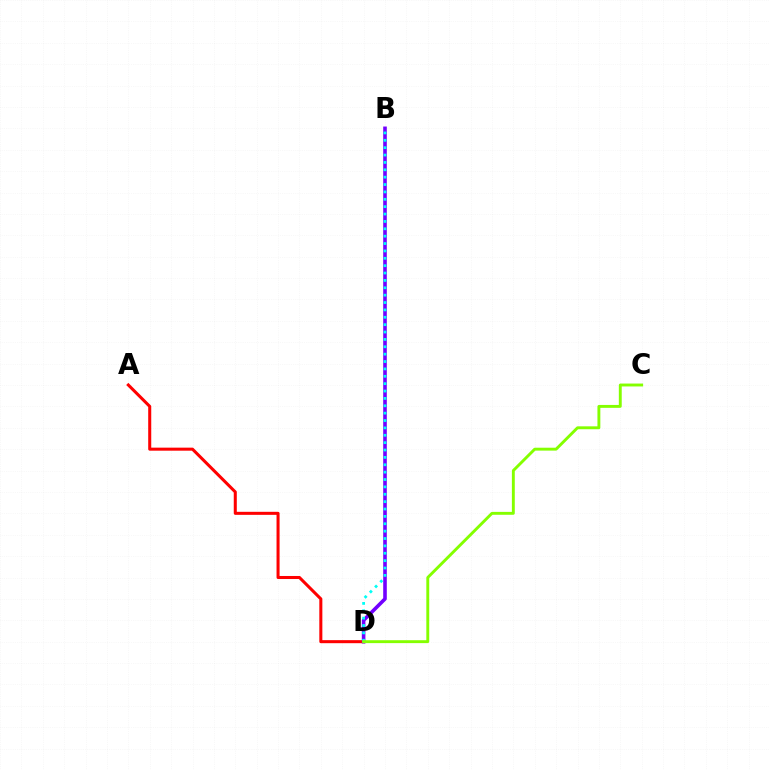{('A', 'D'): [{'color': '#ff0000', 'line_style': 'solid', 'thickness': 2.19}], ('B', 'D'): [{'color': '#7200ff', 'line_style': 'solid', 'thickness': 2.59}, {'color': '#00fff6', 'line_style': 'dotted', 'thickness': 2.0}], ('C', 'D'): [{'color': '#84ff00', 'line_style': 'solid', 'thickness': 2.09}]}